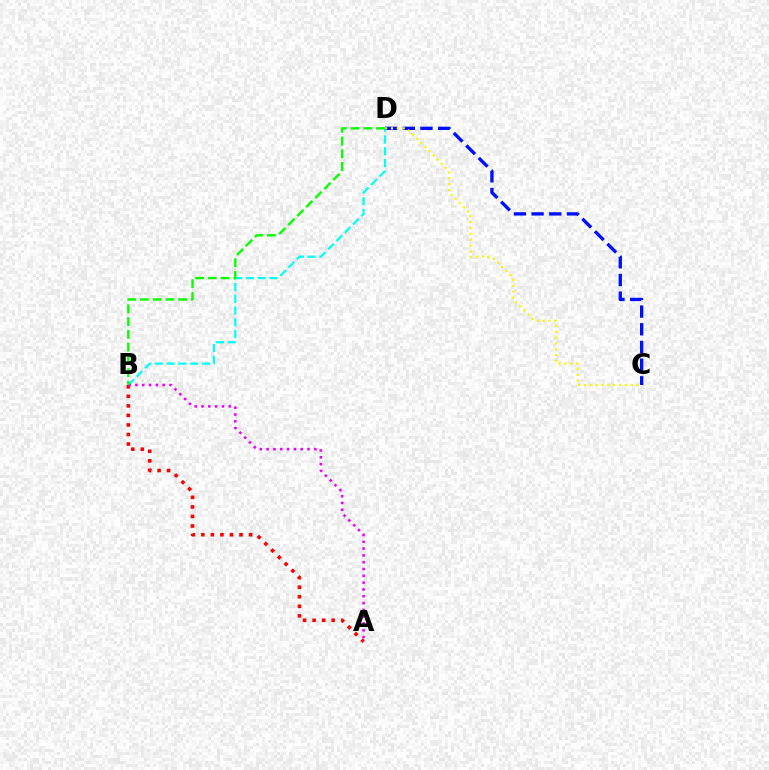{('B', 'D'): [{'color': '#00fff6', 'line_style': 'dashed', 'thickness': 1.6}, {'color': '#08ff00', 'line_style': 'dashed', 'thickness': 1.73}], ('A', 'B'): [{'color': '#ff0000', 'line_style': 'dotted', 'thickness': 2.59}, {'color': '#ee00ff', 'line_style': 'dotted', 'thickness': 1.85}], ('C', 'D'): [{'color': '#0010ff', 'line_style': 'dashed', 'thickness': 2.4}, {'color': '#fcf500', 'line_style': 'dotted', 'thickness': 1.59}]}